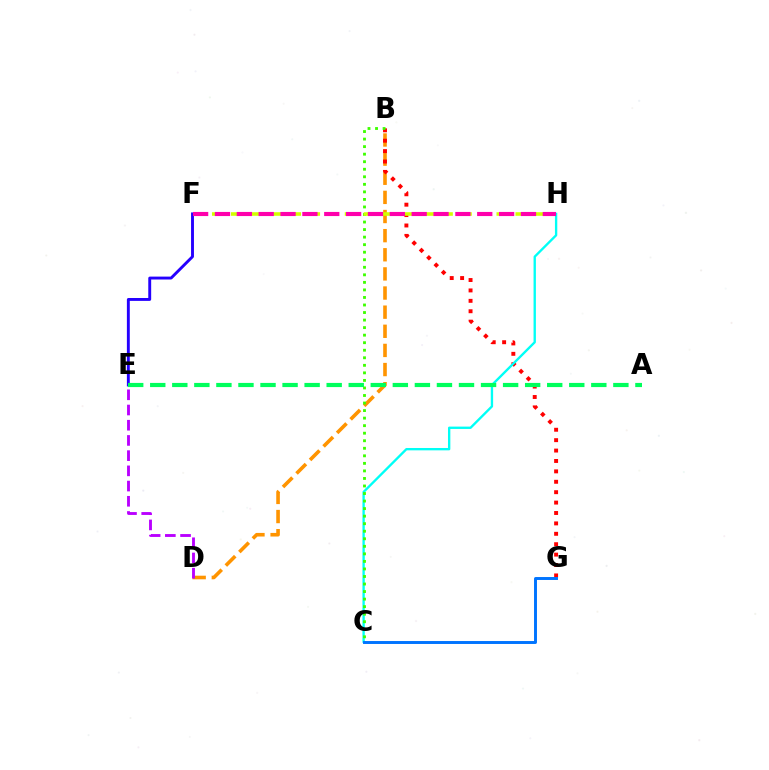{('B', 'D'): [{'color': '#ff9400', 'line_style': 'dashed', 'thickness': 2.6}], ('B', 'G'): [{'color': '#ff0000', 'line_style': 'dotted', 'thickness': 2.83}], ('C', 'H'): [{'color': '#00fff6', 'line_style': 'solid', 'thickness': 1.69}], ('B', 'C'): [{'color': '#3dff00', 'line_style': 'dotted', 'thickness': 2.05}], ('D', 'E'): [{'color': '#b900ff', 'line_style': 'dashed', 'thickness': 2.07}], ('E', 'F'): [{'color': '#2500ff', 'line_style': 'solid', 'thickness': 2.09}], ('F', 'H'): [{'color': '#d1ff00', 'line_style': 'dashed', 'thickness': 2.58}, {'color': '#ff00ac', 'line_style': 'dashed', 'thickness': 2.97}], ('C', 'G'): [{'color': '#0074ff', 'line_style': 'solid', 'thickness': 2.11}], ('A', 'E'): [{'color': '#00ff5c', 'line_style': 'dashed', 'thickness': 3.0}]}